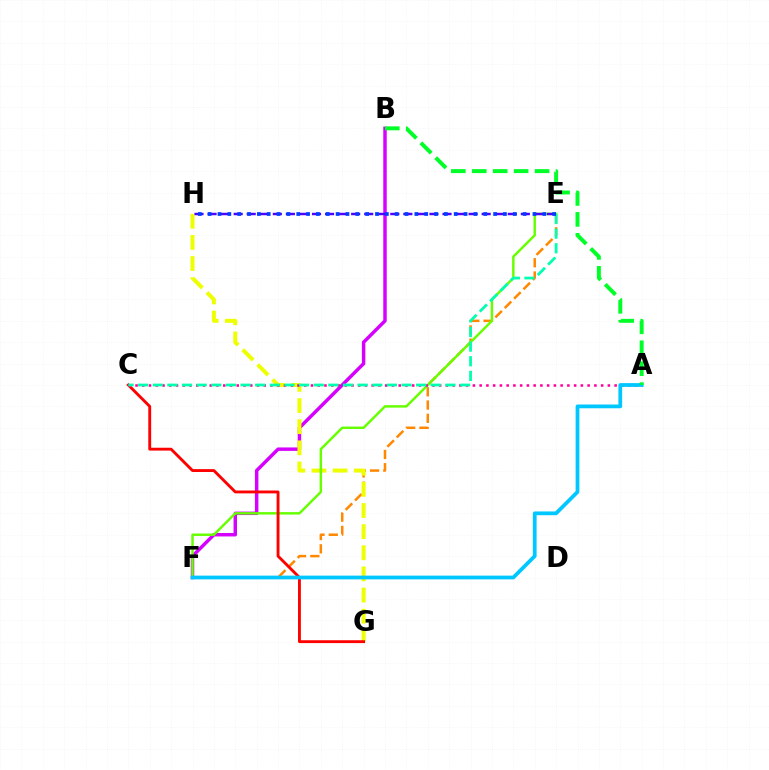{('E', 'F'): [{'color': '#ff8800', 'line_style': 'dashed', 'thickness': 1.8}, {'color': '#66ff00', 'line_style': 'solid', 'thickness': 1.76}], ('B', 'F'): [{'color': '#d600ff', 'line_style': 'solid', 'thickness': 2.48}], ('G', 'H'): [{'color': '#eeff00', 'line_style': 'dashed', 'thickness': 2.87}], ('C', 'G'): [{'color': '#ff0000', 'line_style': 'solid', 'thickness': 2.06}], ('A', 'C'): [{'color': '#ff00a0', 'line_style': 'dotted', 'thickness': 1.83}], ('C', 'E'): [{'color': '#00ffaf', 'line_style': 'dashed', 'thickness': 1.99}], ('A', 'F'): [{'color': '#00c7ff', 'line_style': 'solid', 'thickness': 2.71}], ('E', 'H'): [{'color': '#4f00ff', 'line_style': 'dashed', 'thickness': 1.77}, {'color': '#003fff', 'line_style': 'dotted', 'thickness': 2.67}], ('A', 'B'): [{'color': '#00ff27', 'line_style': 'dashed', 'thickness': 2.84}]}